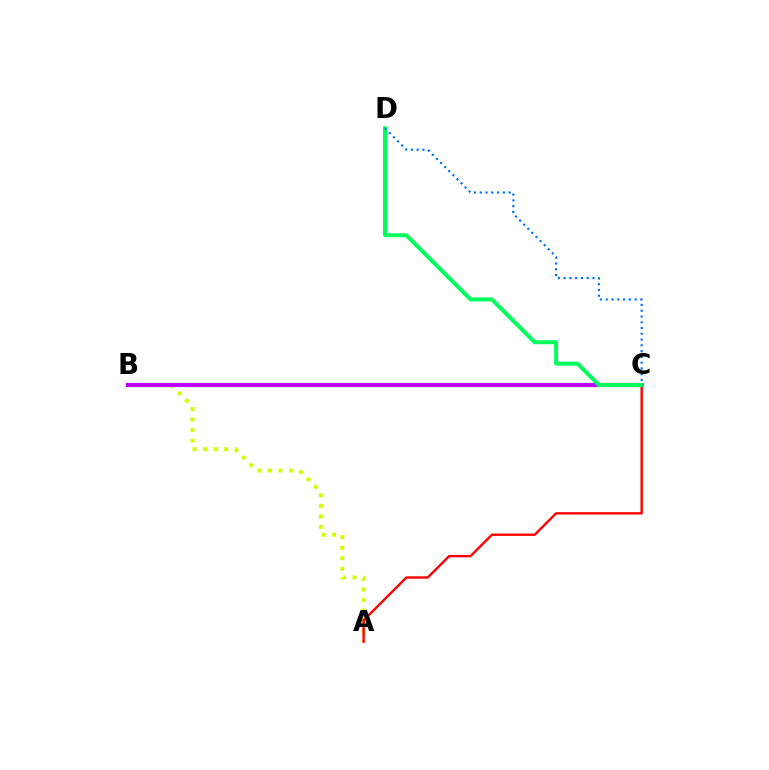{('A', 'B'): [{'color': '#d1ff00', 'line_style': 'dotted', 'thickness': 2.86}], ('B', 'C'): [{'color': '#b900ff', 'line_style': 'solid', 'thickness': 2.99}], ('A', 'C'): [{'color': '#ff0000', 'line_style': 'solid', 'thickness': 1.71}], ('C', 'D'): [{'color': '#00ff5c', 'line_style': 'solid', 'thickness': 2.86}, {'color': '#0074ff', 'line_style': 'dotted', 'thickness': 1.57}]}